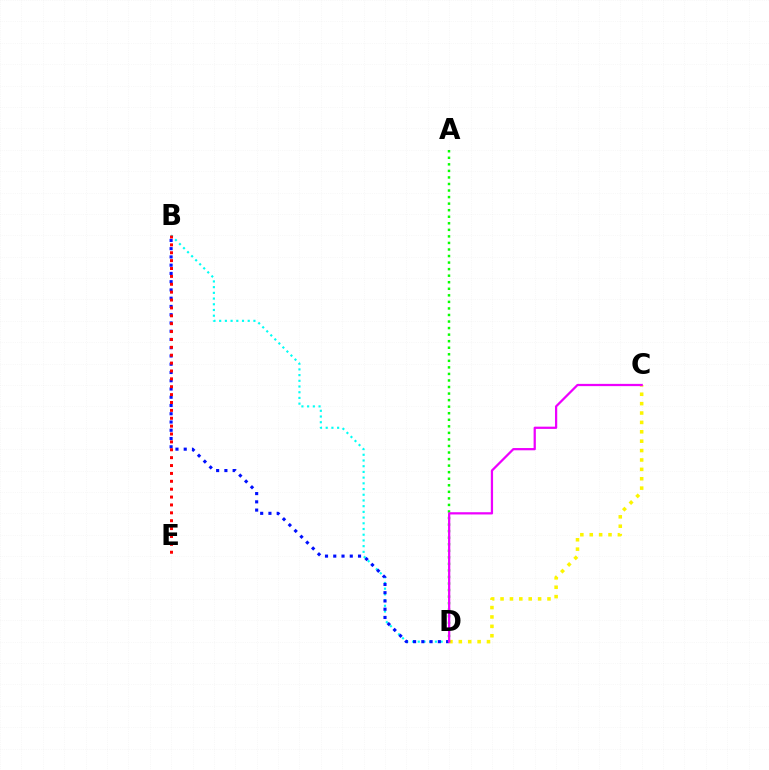{('B', 'D'): [{'color': '#00fff6', 'line_style': 'dotted', 'thickness': 1.55}, {'color': '#0010ff', 'line_style': 'dotted', 'thickness': 2.24}], ('C', 'D'): [{'color': '#fcf500', 'line_style': 'dotted', 'thickness': 2.55}, {'color': '#ee00ff', 'line_style': 'solid', 'thickness': 1.62}], ('A', 'D'): [{'color': '#08ff00', 'line_style': 'dotted', 'thickness': 1.78}], ('B', 'E'): [{'color': '#ff0000', 'line_style': 'dotted', 'thickness': 2.14}]}